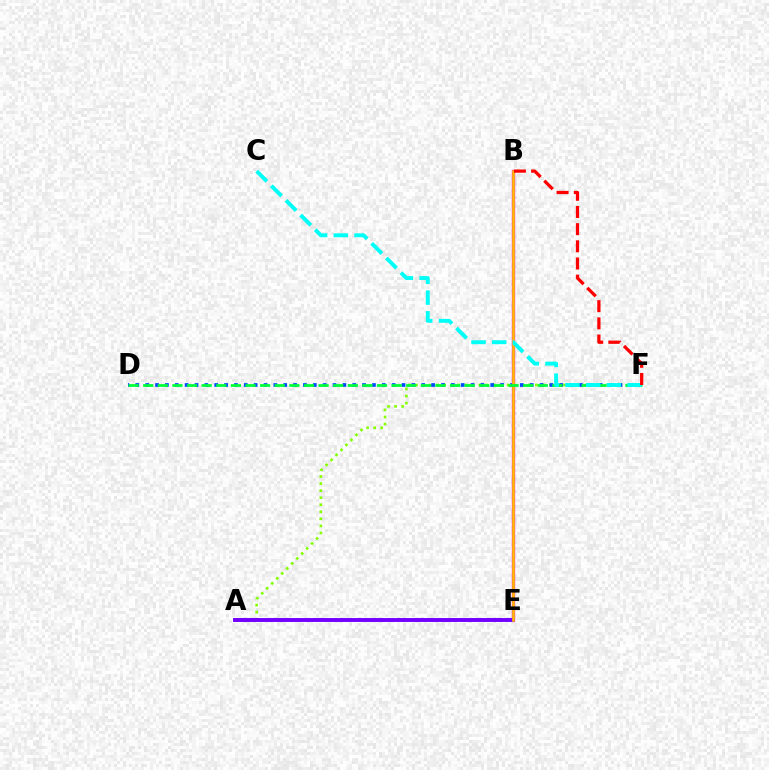{('A', 'F'): [{'color': '#84ff00', 'line_style': 'dotted', 'thickness': 1.92}], ('D', 'F'): [{'color': '#004bff', 'line_style': 'dotted', 'thickness': 2.68}, {'color': '#00ff39', 'line_style': 'dashed', 'thickness': 1.99}], ('B', 'E'): [{'color': '#ff00cf', 'line_style': 'solid', 'thickness': 2.38}, {'color': '#ffbd00', 'line_style': 'solid', 'thickness': 1.87}], ('A', 'E'): [{'color': '#7200ff', 'line_style': 'solid', 'thickness': 2.82}], ('C', 'F'): [{'color': '#00fff6', 'line_style': 'dashed', 'thickness': 2.81}], ('B', 'F'): [{'color': '#ff0000', 'line_style': 'dashed', 'thickness': 2.33}]}